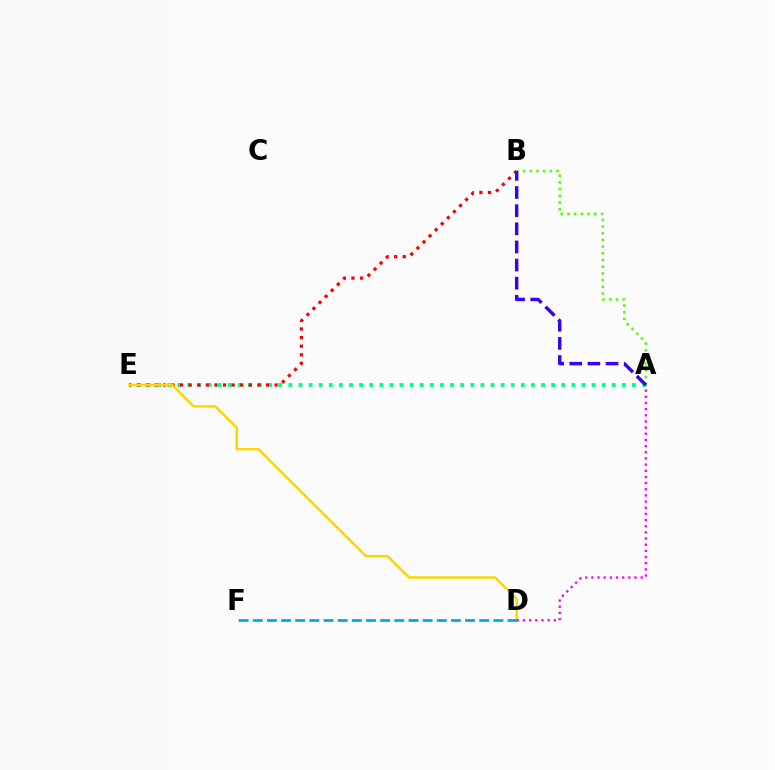{('A', 'E'): [{'color': '#00ff86', 'line_style': 'dotted', 'thickness': 2.75}], ('B', 'E'): [{'color': '#ff0000', 'line_style': 'dotted', 'thickness': 2.33}], ('D', 'E'): [{'color': '#ffd500', 'line_style': 'solid', 'thickness': 1.78}], ('A', 'D'): [{'color': '#ff00ed', 'line_style': 'dotted', 'thickness': 1.67}], ('A', 'B'): [{'color': '#4fff00', 'line_style': 'dotted', 'thickness': 1.82}, {'color': '#3700ff', 'line_style': 'dashed', 'thickness': 2.46}], ('D', 'F'): [{'color': '#009eff', 'line_style': 'dashed', 'thickness': 1.92}]}